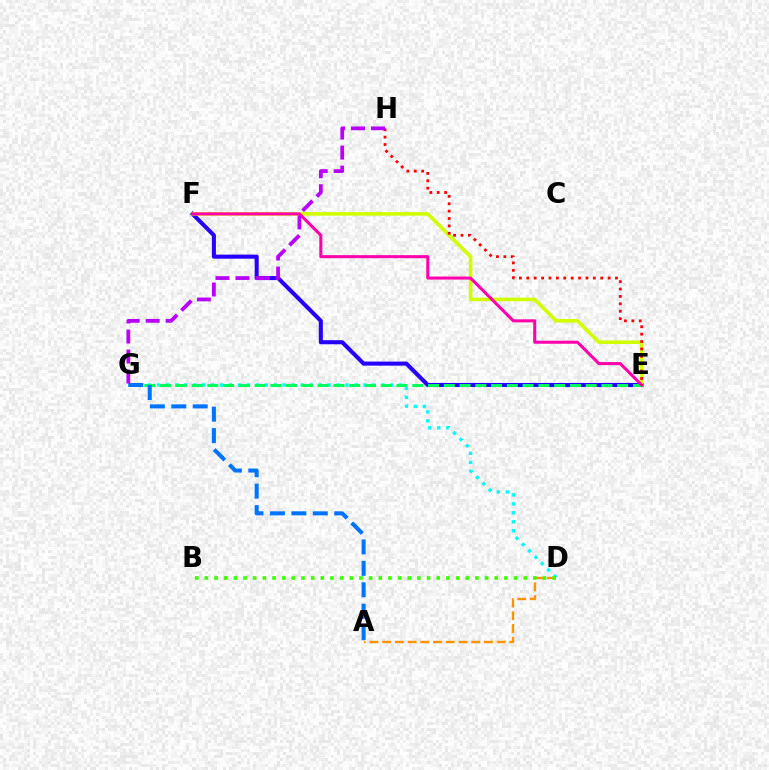{('E', 'F'): [{'color': '#2500ff', 'line_style': 'solid', 'thickness': 2.93}, {'color': '#d1ff00', 'line_style': 'solid', 'thickness': 2.59}, {'color': '#ff00ac', 'line_style': 'solid', 'thickness': 2.19}], ('D', 'G'): [{'color': '#00fff6', 'line_style': 'dotted', 'thickness': 2.44}], ('E', 'G'): [{'color': '#00ff5c', 'line_style': 'dashed', 'thickness': 2.14}], ('A', 'G'): [{'color': '#0074ff', 'line_style': 'dashed', 'thickness': 2.91}], ('A', 'D'): [{'color': '#ff9400', 'line_style': 'dashed', 'thickness': 1.73}], ('E', 'H'): [{'color': '#ff0000', 'line_style': 'dotted', 'thickness': 2.01}], ('B', 'D'): [{'color': '#3dff00', 'line_style': 'dotted', 'thickness': 2.62}], ('G', 'H'): [{'color': '#b900ff', 'line_style': 'dashed', 'thickness': 2.72}]}